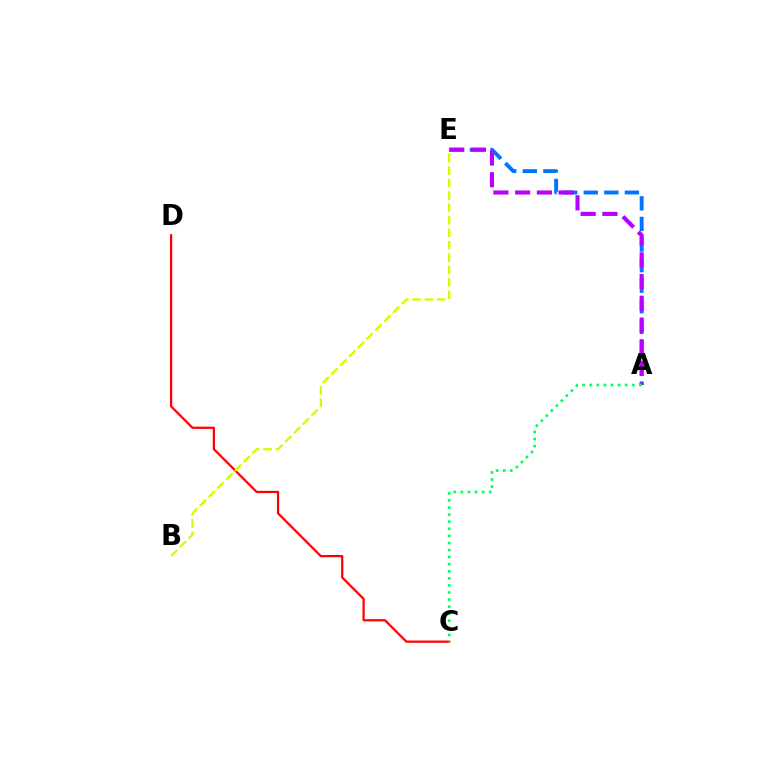{('C', 'D'): [{'color': '#ff0000', 'line_style': 'solid', 'thickness': 1.6}], ('A', 'E'): [{'color': '#0074ff', 'line_style': 'dashed', 'thickness': 2.8}, {'color': '#b900ff', 'line_style': 'dashed', 'thickness': 2.95}], ('A', 'C'): [{'color': '#00ff5c', 'line_style': 'dotted', 'thickness': 1.92}], ('B', 'E'): [{'color': '#d1ff00', 'line_style': 'dashed', 'thickness': 1.69}]}